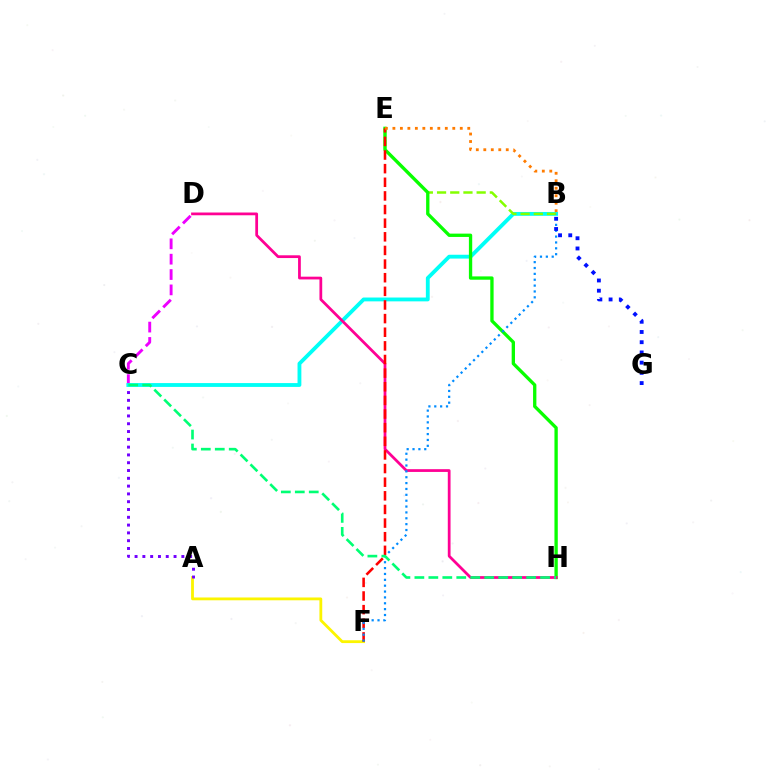{('A', 'F'): [{'color': '#fcf500', 'line_style': 'solid', 'thickness': 2.03}], ('C', 'D'): [{'color': '#ee00ff', 'line_style': 'dashed', 'thickness': 2.09}], ('A', 'C'): [{'color': '#7200ff', 'line_style': 'dotted', 'thickness': 2.12}], ('B', 'C'): [{'color': '#00fff6', 'line_style': 'solid', 'thickness': 2.76}], ('B', 'E'): [{'color': '#84ff00', 'line_style': 'dashed', 'thickness': 1.79}, {'color': '#ff7c00', 'line_style': 'dotted', 'thickness': 2.03}], ('E', 'H'): [{'color': '#08ff00', 'line_style': 'solid', 'thickness': 2.39}], ('D', 'H'): [{'color': '#ff0094', 'line_style': 'solid', 'thickness': 1.98}], ('E', 'F'): [{'color': '#ff0000', 'line_style': 'dashed', 'thickness': 1.85}], ('B', 'F'): [{'color': '#008cff', 'line_style': 'dotted', 'thickness': 1.59}], ('B', 'G'): [{'color': '#0010ff', 'line_style': 'dotted', 'thickness': 2.78}], ('C', 'H'): [{'color': '#00ff74', 'line_style': 'dashed', 'thickness': 1.9}]}